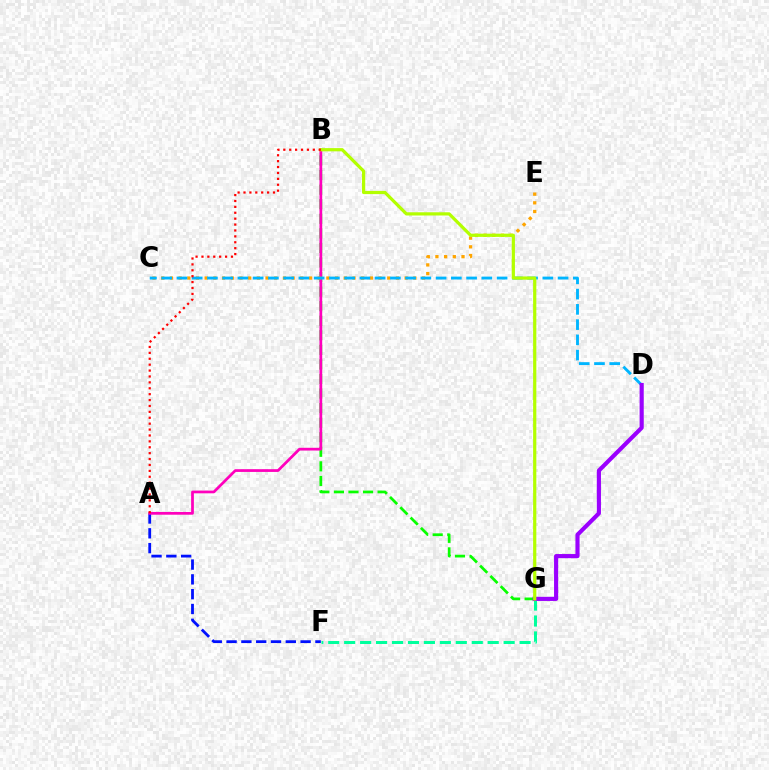{('A', 'F'): [{'color': '#0010ff', 'line_style': 'dashed', 'thickness': 2.01}], ('B', 'G'): [{'color': '#08ff00', 'line_style': 'dashed', 'thickness': 1.98}, {'color': '#b3ff00', 'line_style': 'solid', 'thickness': 2.32}], ('A', 'B'): [{'color': '#ff00bd', 'line_style': 'solid', 'thickness': 1.98}, {'color': '#ff0000', 'line_style': 'dotted', 'thickness': 1.6}], ('C', 'E'): [{'color': '#ffa500', 'line_style': 'dotted', 'thickness': 2.36}], ('F', 'G'): [{'color': '#00ff9d', 'line_style': 'dashed', 'thickness': 2.17}], ('C', 'D'): [{'color': '#00b5ff', 'line_style': 'dashed', 'thickness': 2.07}], ('D', 'G'): [{'color': '#9b00ff', 'line_style': 'solid', 'thickness': 2.98}]}